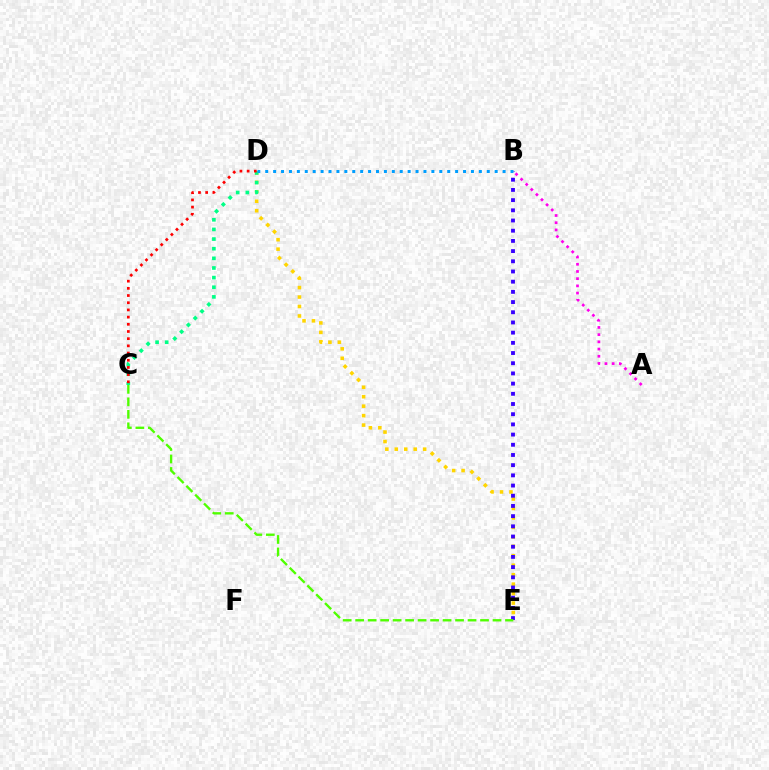{('D', 'E'): [{'color': '#ffd500', 'line_style': 'dotted', 'thickness': 2.57}], ('C', 'D'): [{'color': '#00ff86', 'line_style': 'dotted', 'thickness': 2.62}, {'color': '#ff0000', 'line_style': 'dotted', 'thickness': 1.95}], ('A', 'B'): [{'color': '#ff00ed', 'line_style': 'dotted', 'thickness': 1.96}], ('B', 'E'): [{'color': '#3700ff', 'line_style': 'dotted', 'thickness': 2.77}], ('C', 'E'): [{'color': '#4fff00', 'line_style': 'dashed', 'thickness': 1.7}], ('B', 'D'): [{'color': '#009eff', 'line_style': 'dotted', 'thickness': 2.15}]}